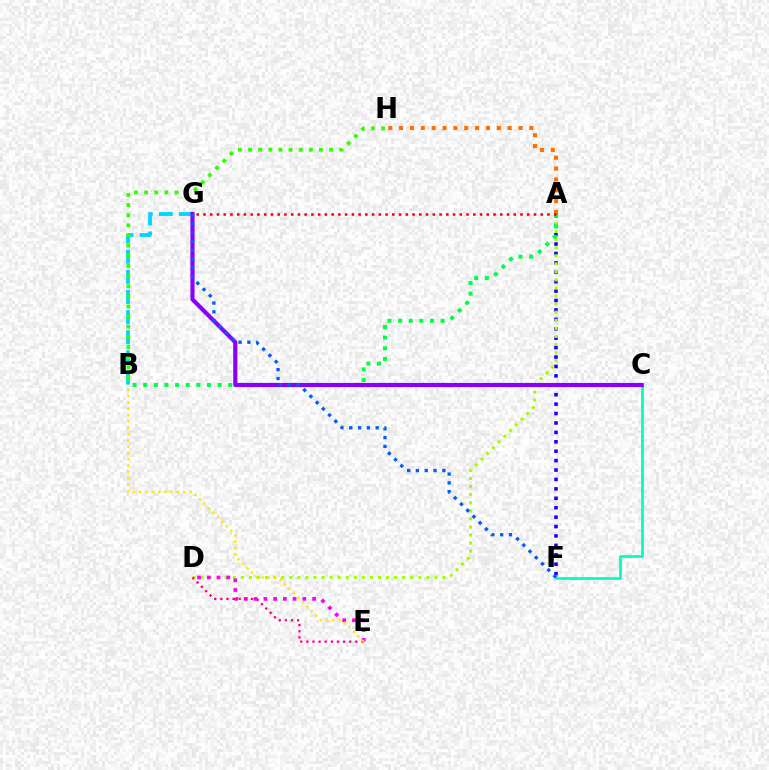{('A', 'F'): [{'color': '#1900ff', 'line_style': 'dotted', 'thickness': 2.56}], ('A', 'D'): [{'color': '#a2ff00', 'line_style': 'dotted', 'thickness': 2.19}], ('B', 'G'): [{'color': '#00d3ff', 'line_style': 'dashed', 'thickness': 2.74}], ('D', 'E'): [{'color': '#fa00f9', 'line_style': 'dotted', 'thickness': 2.65}, {'color': '#ff0088', 'line_style': 'dotted', 'thickness': 1.66}], ('A', 'B'): [{'color': '#00ff45', 'line_style': 'dotted', 'thickness': 2.89}], ('C', 'F'): [{'color': '#00ffbb', 'line_style': 'solid', 'thickness': 1.97}], ('B', 'E'): [{'color': '#ffe600', 'line_style': 'dotted', 'thickness': 1.72}], ('A', 'H'): [{'color': '#ff7000', 'line_style': 'dotted', 'thickness': 2.95}], ('C', 'G'): [{'color': '#8a00ff', 'line_style': 'solid', 'thickness': 2.99}], ('B', 'H'): [{'color': '#31ff00', 'line_style': 'dotted', 'thickness': 2.75}], ('F', 'G'): [{'color': '#005dff', 'line_style': 'dotted', 'thickness': 2.39}], ('A', 'G'): [{'color': '#ff0000', 'line_style': 'dotted', 'thickness': 1.83}]}